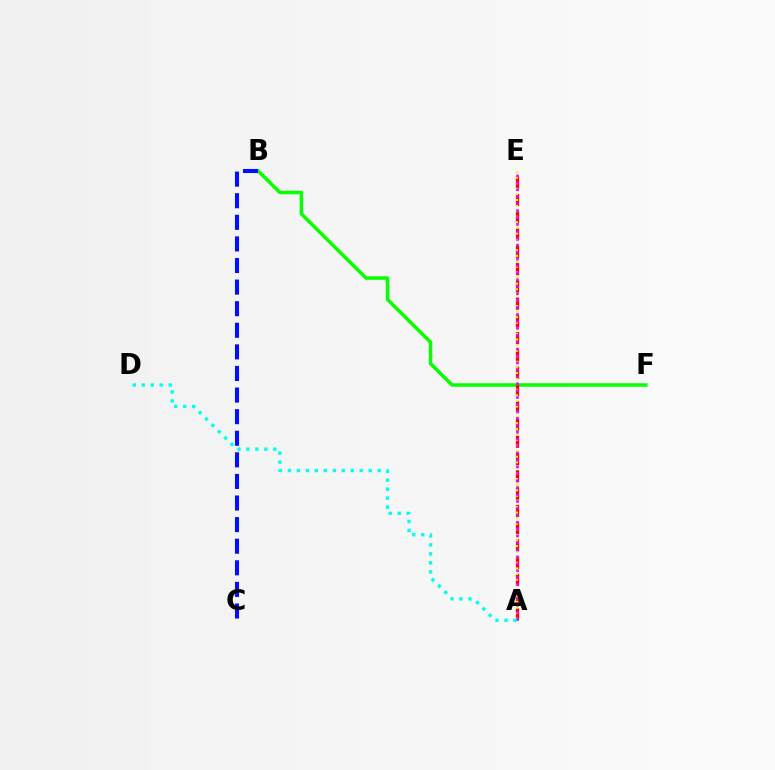{('B', 'F'): [{'color': '#08ff00', 'line_style': 'solid', 'thickness': 2.52}], ('A', 'E'): [{'color': '#ff0000', 'line_style': 'dashed', 'thickness': 2.35}, {'color': '#fcf500', 'line_style': 'dotted', 'thickness': 1.52}, {'color': '#ee00ff', 'line_style': 'dotted', 'thickness': 1.88}], ('B', 'C'): [{'color': '#0010ff', 'line_style': 'dashed', 'thickness': 2.93}], ('A', 'D'): [{'color': '#00fff6', 'line_style': 'dotted', 'thickness': 2.44}]}